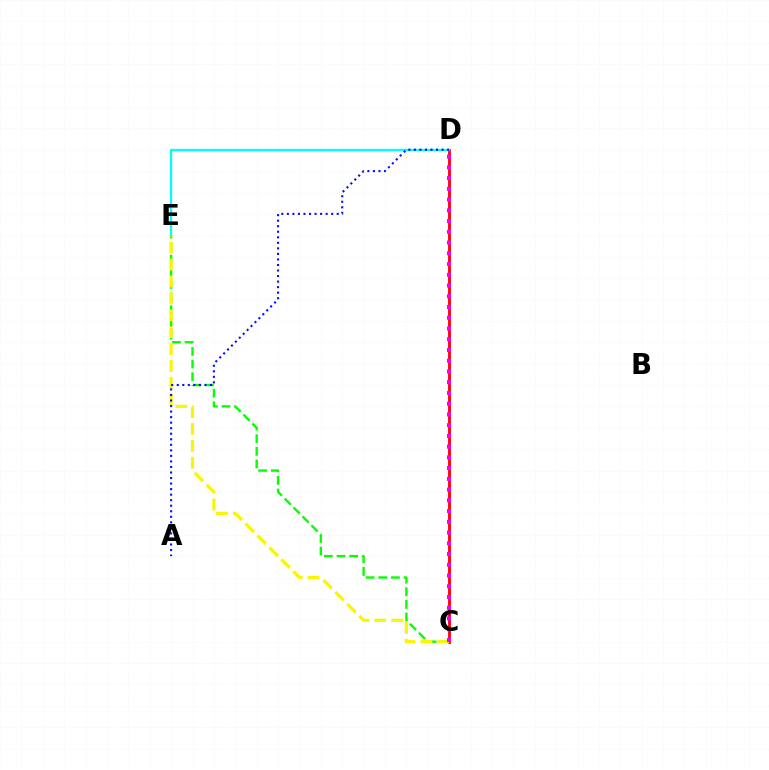{('C', 'E'): [{'color': '#08ff00', 'line_style': 'dashed', 'thickness': 1.72}, {'color': '#fcf500', 'line_style': 'dashed', 'thickness': 2.29}], ('C', 'D'): [{'color': '#ff0000', 'line_style': 'solid', 'thickness': 2.03}, {'color': '#ee00ff', 'line_style': 'dotted', 'thickness': 2.92}], ('D', 'E'): [{'color': '#00fff6', 'line_style': 'solid', 'thickness': 1.66}], ('A', 'D'): [{'color': '#0010ff', 'line_style': 'dotted', 'thickness': 1.5}]}